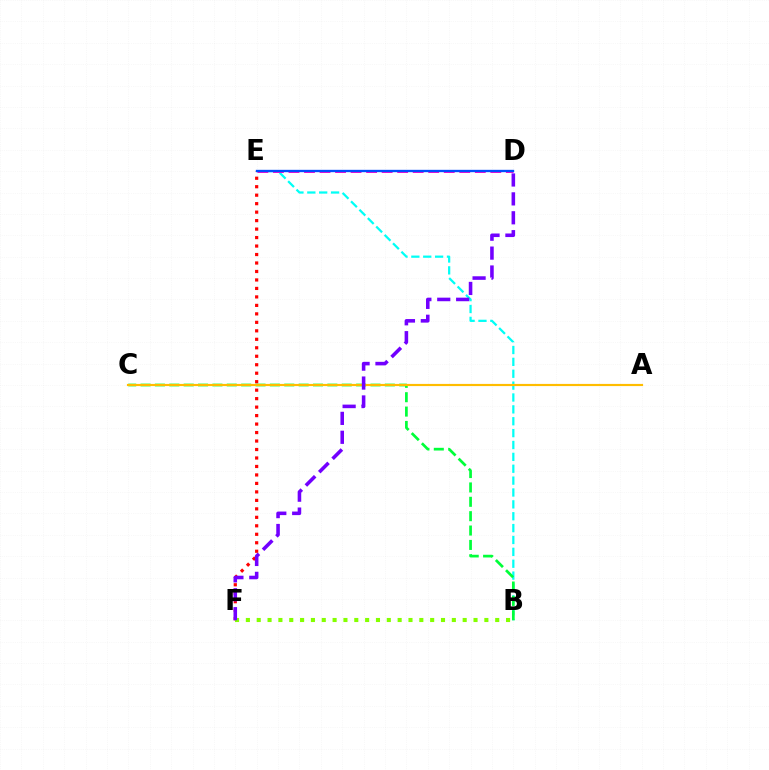{('B', 'E'): [{'color': '#00fff6', 'line_style': 'dashed', 'thickness': 1.61}], ('B', 'C'): [{'color': '#00ff39', 'line_style': 'dashed', 'thickness': 1.95}], ('E', 'F'): [{'color': '#ff0000', 'line_style': 'dotted', 'thickness': 2.3}], ('A', 'C'): [{'color': '#ffbd00', 'line_style': 'solid', 'thickness': 1.56}], ('D', 'E'): [{'color': '#ff00cf', 'line_style': 'dashed', 'thickness': 2.11}, {'color': '#004bff', 'line_style': 'solid', 'thickness': 1.69}], ('B', 'F'): [{'color': '#84ff00', 'line_style': 'dotted', 'thickness': 2.95}], ('D', 'F'): [{'color': '#7200ff', 'line_style': 'dashed', 'thickness': 2.57}]}